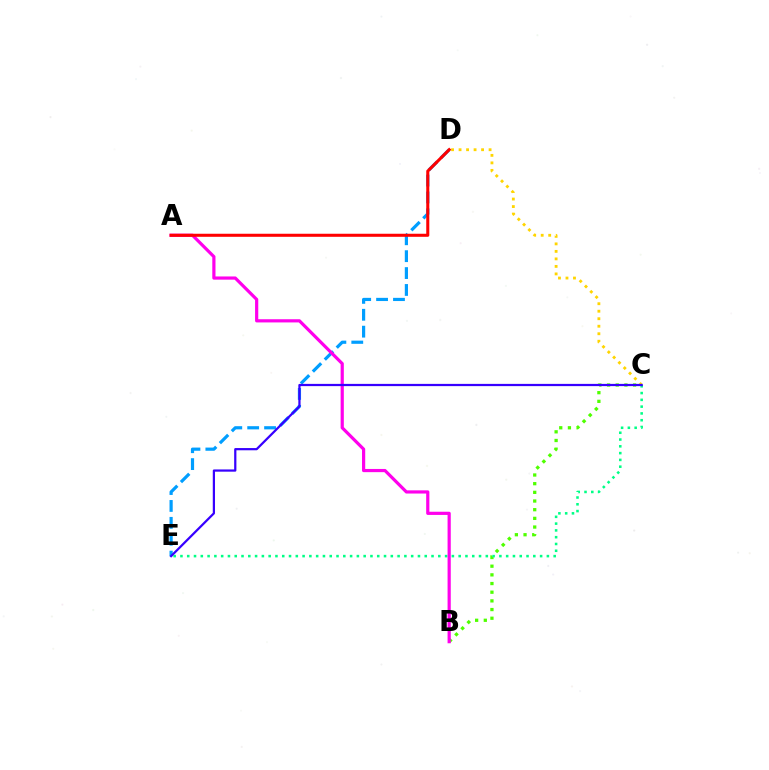{('B', 'C'): [{'color': '#4fff00', 'line_style': 'dotted', 'thickness': 2.36}], ('C', 'E'): [{'color': '#00ff86', 'line_style': 'dotted', 'thickness': 1.84}, {'color': '#3700ff', 'line_style': 'solid', 'thickness': 1.61}], ('C', 'D'): [{'color': '#ffd500', 'line_style': 'dotted', 'thickness': 2.04}], ('D', 'E'): [{'color': '#009eff', 'line_style': 'dashed', 'thickness': 2.3}], ('A', 'B'): [{'color': '#ff00ed', 'line_style': 'solid', 'thickness': 2.3}], ('A', 'D'): [{'color': '#ff0000', 'line_style': 'solid', 'thickness': 2.2}]}